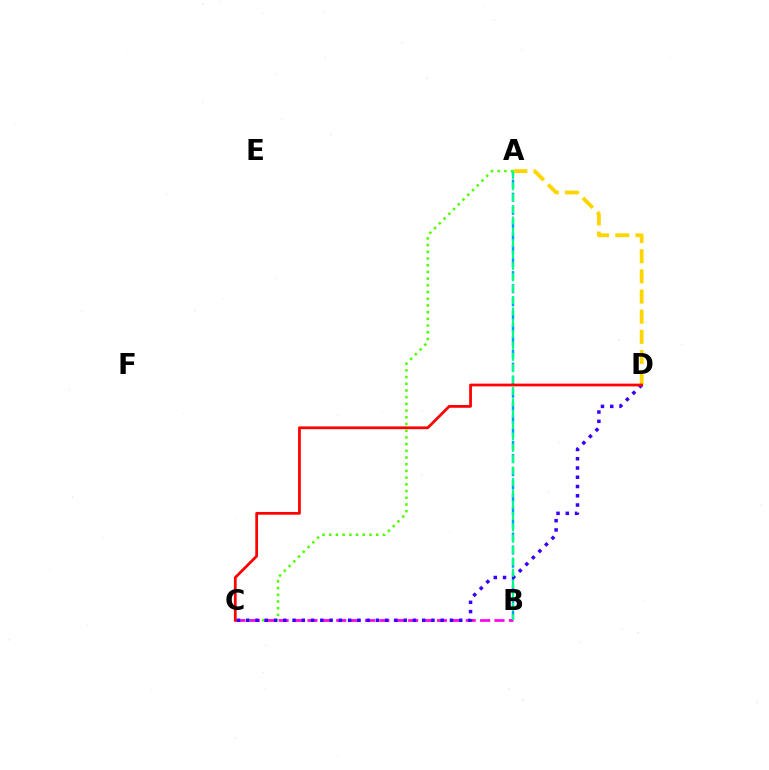{('A', 'C'): [{'color': '#4fff00', 'line_style': 'dotted', 'thickness': 1.82}], ('A', 'B'): [{'color': '#009eff', 'line_style': 'dashed', 'thickness': 1.78}, {'color': '#00ff86', 'line_style': 'dashed', 'thickness': 1.54}], ('B', 'C'): [{'color': '#ff00ed', 'line_style': 'dashed', 'thickness': 1.95}], ('A', 'D'): [{'color': '#ffd500', 'line_style': 'dashed', 'thickness': 2.74}], ('C', 'D'): [{'color': '#3700ff', 'line_style': 'dotted', 'thickness': 2.52}, {'color': '#ff0000', 'line_style': 'solid', 'thickness': 1.98}]}